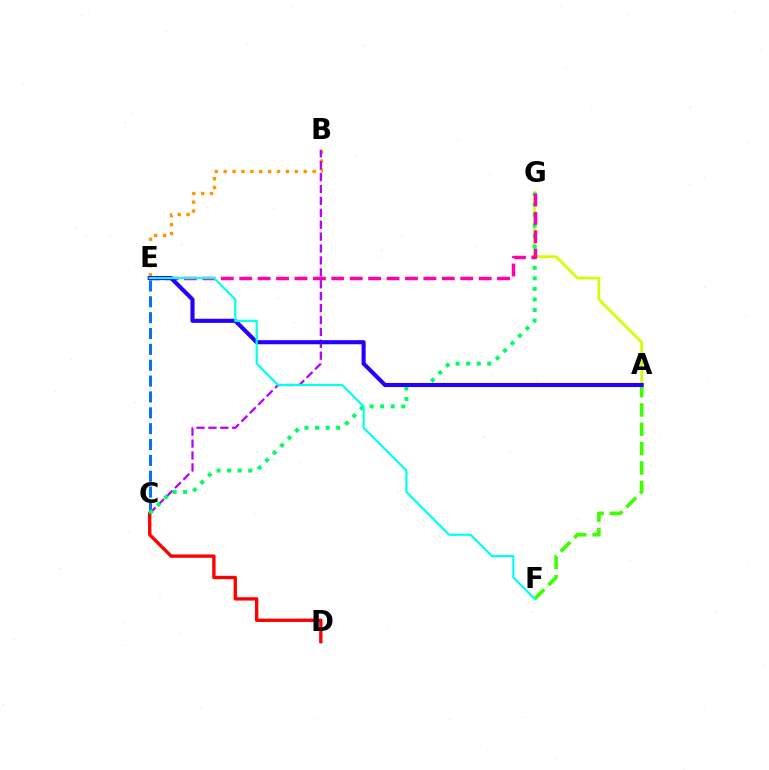{('A', 'G'): [{'color': '#d1ff00', 'line_style': 'solid', 'thickness': 1.98}], ('B', 'E'): [{'color': '#ff9400', 'line_style': 'dotted', 'thickness': 2.42}], ('C', 'D'): [{'color': '#ff0000', 'line_style': 'solid', 'thickness': 2.42}], ('A', 'F'): [{'color': '#3dff00', 'line_style': 'dashed', 'thickness': 2.63}], ('B', 'C'): [{'color': '#b900ff', 'line_style': 'dashed', 'thickness': 1.62}], ('C', 'E'): [{'color': '#0074ff', 'line_style': 'dashed', 'thickness': 2.15}], ('C', 'G'): [{'color': '#00ff5c', 'line_style': 'dotted', 'thickness': 2.87}], ('E', 'G'): [{'color': '#ff00ac', 'line_style': 'dashed', 'thickness': 2.5}], ('A', 'E'): [{'color': '#2500ff', 'line_style': 'solid', 'thickness': 2.95}], ('E', 'F'): [{'color': '#00fff6', 'line_style': 'solid', 'thickness': 1.58}]}